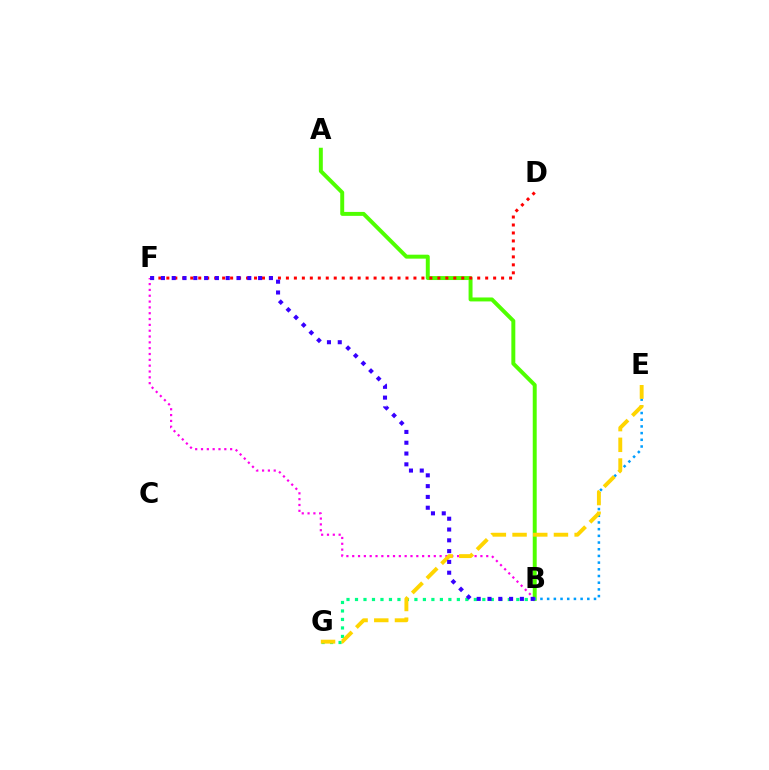{('B', 'G'): [{'color': '#00ff86', 'line_style': 'dotted', 'thickness': 2.31}], ('A', 'B'): [{'color': '#4fff00', 'line_style': 'solid', 'thickness': 2.85}], ('B', 'F'): [{'color': '#ff00ed', 'line_style': 'dotted', 'thickness': 1.58}, {'color': '#3700ff', 'line_style': 'dotted', 'thickness': 2.93}], ('D', 'F'): [{'color': '#ff0000', 'line_style': 'dotted', 'thickness': 2.17}], ('B', 'E'): [{'color': '#009eff', 'line_style': 'dotted', 'thickness': 1.82}], ('E', 'G'): [{'color': '#ffd500', 'line_style': 'dashed', 'thickness': 2.81}]}